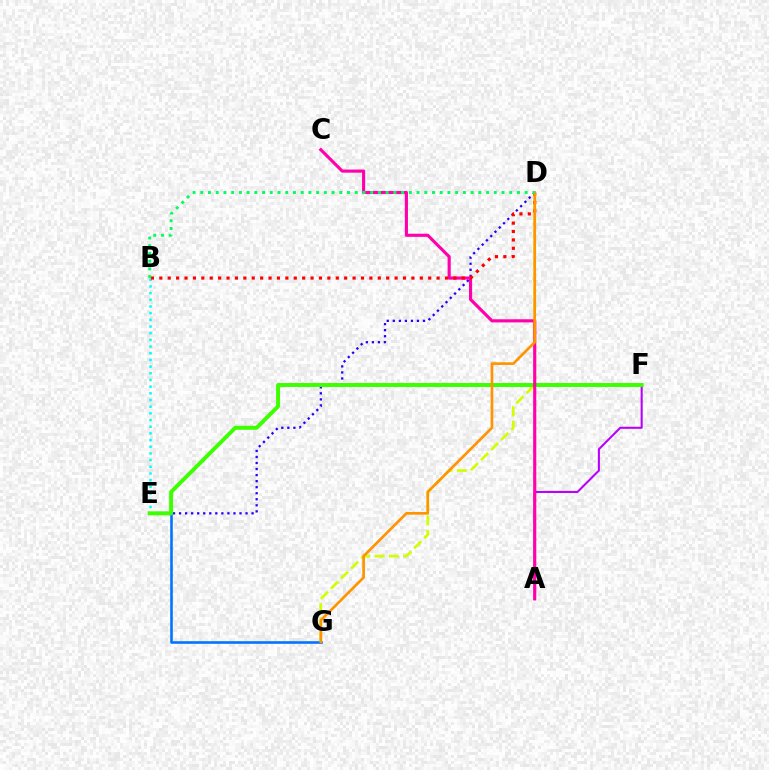{('D', 'E'): [{'color': '#2500ff', 'line_style': 'dotted', 'thickness': 1.64}], ('A', 'F'): [{'color': '#b900ff', 'line_style': 'solid', 'thickness': 1.5}], ('B', 'E'): [{'color': '#00fff6', 'line_style': 'dotted', 'thickness': 1.82}], ('E', 'G'): [{'color': '#0074ff', 'line_style': 'solid', 'thickness': 1.87}], ('D', 'G'): [{'color': '#d1ff00', 'line_style': 'dashed', 'thickness': 1.94}, {'color': '#ff9400', 'line_style': 'solid', 'thickness': 1.92}], ('E', 'F'): [{'color': '#3dff00', 'line_style': 'solid', 'thickness': 2.83}], ('A', 'C'): [{'color': '#ff00ac', 'line_style': 'solid', 'thickness': 2.25}], ('B', 'D'): [{'color': '#ff0000', 'line_style': 'dotted', 'thickness': 2.28}, {'color': '#00ff5c', 'line_style': 'dotted', 'thickness': 2.1}]}